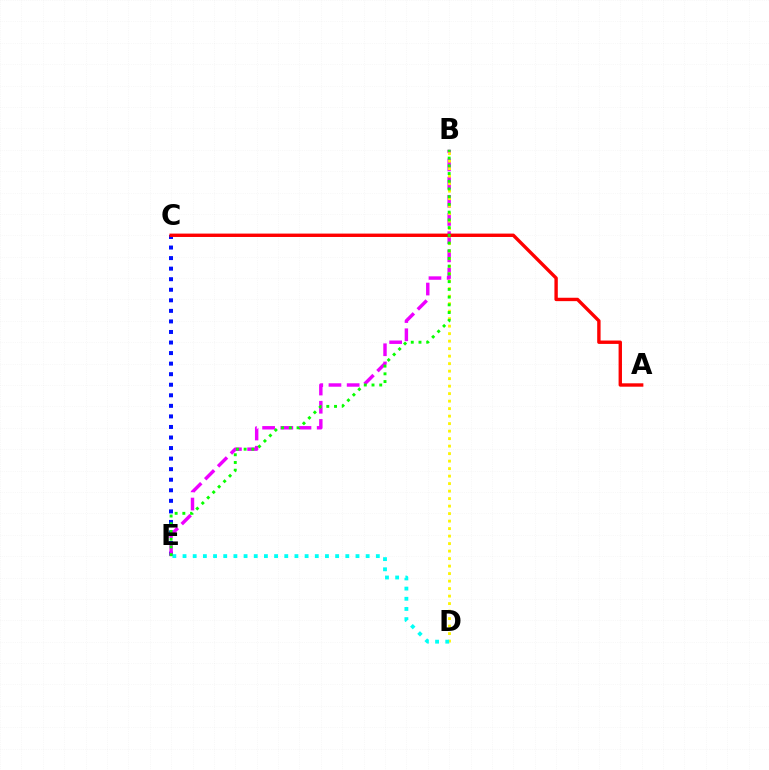{('C', 'E'): [{'color': '#0010ff', 'line_style': 'dotted', 'thickness': 2.87}], ('B', 'E'): [{'color': '#ee00ff', 'line_style': 'dashed', 'thickness': 2.47}, {'color': '#08ff00', 'line_style': 'dotted', 'thickness': 2.1}], ('B', 'D'): [{'color': '#fcf500', 'line_style': 'dotted', 'thickness': 2.04}], ('A', 'C'): [{'color': '#ff0000', 'line_style': 'solid', 'thickness': 2.44}], ('D', 'E'): [{'color': '#00fff6', 'line_style': 'dotted', 'thickness': 2.76}]}